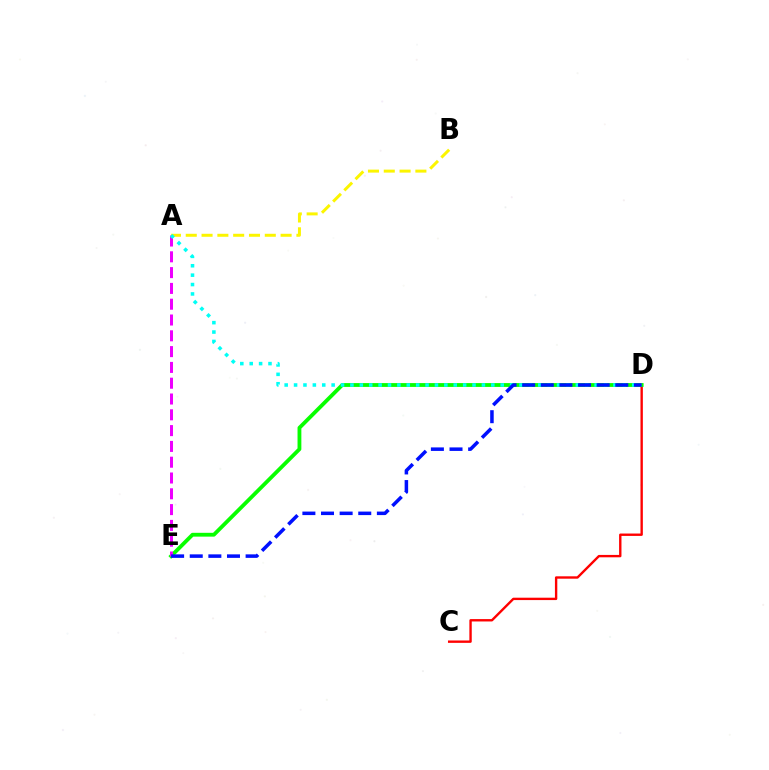{('C', 'D'): [{'color': '#ff0000', 'line_style': 'solid', 'thickness': 1.71}], ('D', 'E'): [{'color': '#08ff00', 'line_style': 'solid', 'thickness': 2.75}, {'color': '#0010ff', 'line_style': 'dashed', 'thickness': 2.53}], ('A', 'B'): [{'color': '#fcf500', 'line_style': 'dashed', 'thickness': 2.15}], ('A', 'E'): [{'color': '#ee00ff', 'line_style': 'dashed', 'thickness': 2.15}], ('A', 'D'): [{'color': '#00fff6', 'line_style': 'dotted', 'thickness': 2.55}]}